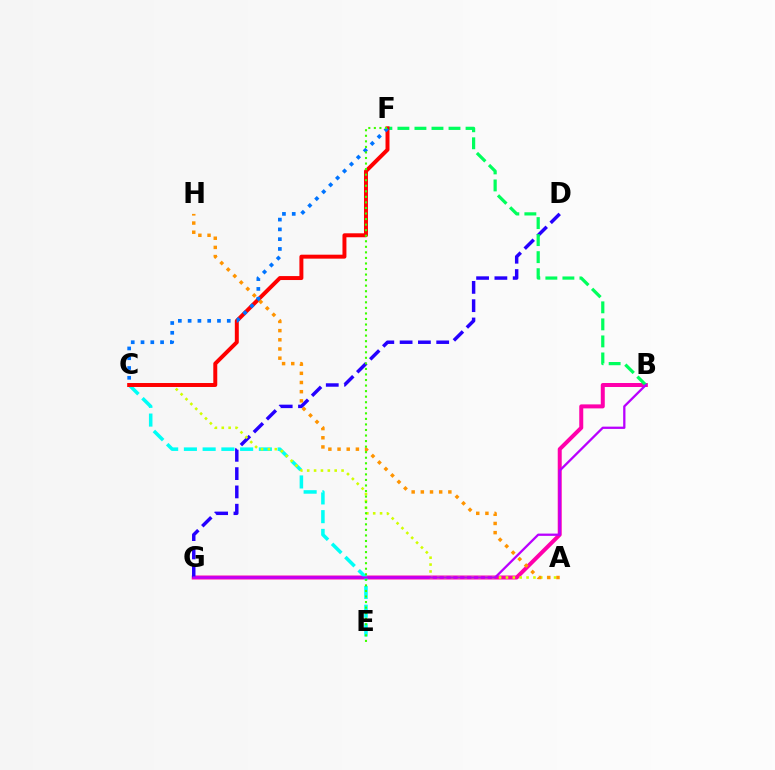{('B', 'G'): [{'color': '#ff00ac', 'line_style': 'solid', 'thickness': 2.88}, {'color': '#b900ff', 'line_style': 'solid', 'thickness': 1.64}], ('C', 'E'): [{'color': '#00fff6', 'line_style': 'dashed', 'thickness': 2.55}], ('D', 'G'): [{'color': '#2500ff', 'line_style': 'dashed', 'thickness': 2.49}], ('B', 'F'): [{'color': '#00ff5c', 'line_style': 'dashed', 'thickness': 2.31}], ('A', 'C'): [{'color': '#d1ff00', 'line_style': 'dotted', 'thickness': 1.87}], ('C', 'F'): [{'color': '#ff0000', 'line_style': 'solid', 'thickness': 2.85}, {'color': '#0074ff', 'line_style': 'dotted', 'thickness': 2.66}], ('A', 'H'): [{'color': '#ff9400', 'line_style': 'dotted', 'thickness': 2.49}], ('E', 'F'): [{'color': '#3dff00', 'line_style': 'dotted', 'thickness': 1.51}]}